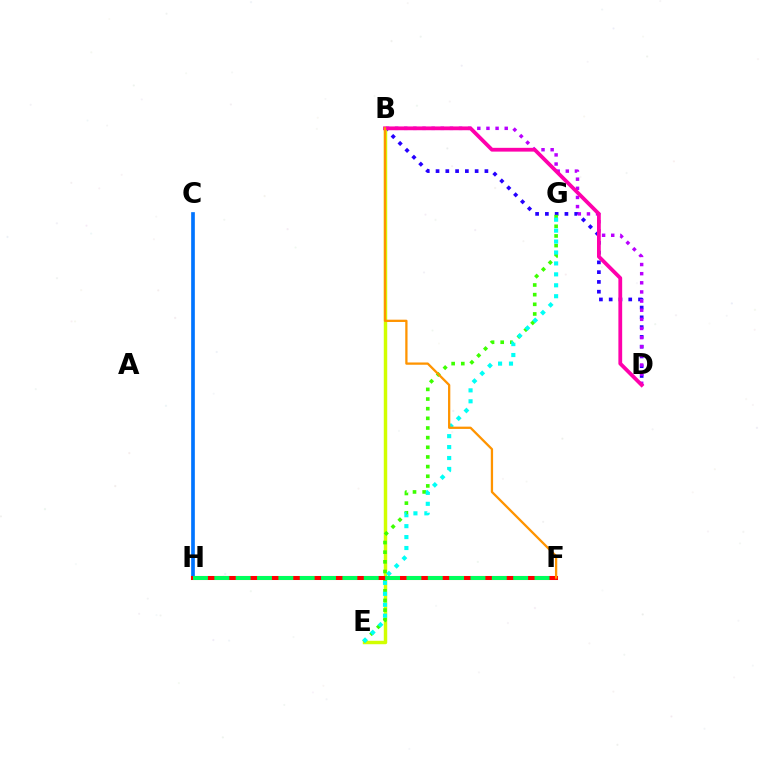{('B', 'D'): [{'color': '#2500ff', 'line_style': 'dotted', 'thickness': 2.66}, {'color': '#b900ff', 'line_style': 'dotted', 'thickness': 2.48}, {'color': '#ff00ac', 'line_style': 'solid', 'thickness': 2.72}], ('B', 'E'): [{'color': '#d1ff00', 'line_style': 'solid', 'thickness': 2.48}], ('C', 'H'): [{'color': '#0074ff', 'line_style': 'solid', 'thickness': 2.64}], ('E', 'G'): [{'color': '#3dff00', 'line_style': 'dotted', 'thickness': 2.62}, {'color': '#00fff6', 'line_style': 'dotted', 'thickness': 2.97}], ('F', 'H'): [{'color': '#ff0000', 'line_style': 'solid', 'thickness': 2.91}, {'color': '#00ff5c', 'line_style': 'dashed', 'thickness': 2.9}], ('B', 'F'): [{'color': '#ff9400', 'line_style': 'solid', 'thickness': 1.65}]}